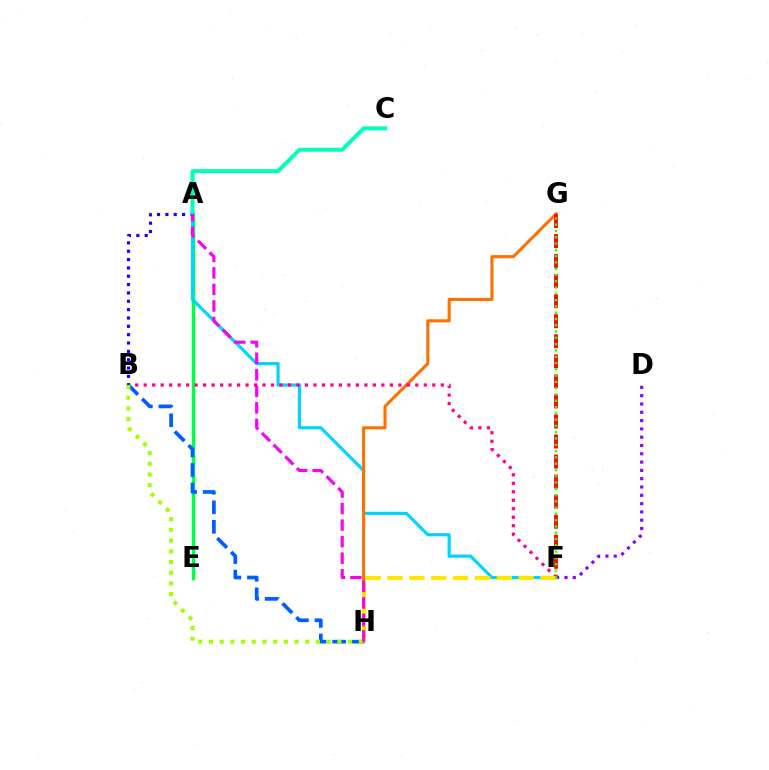{('D', 'F'): [{'color': '#8a00ff', 'line_style': 'dotted', 'thickness': 2.26}], ('A', 'E'): [{'color': '#00ff45', 'line_style': 'solid', 'thickness': 2.49}], ('A', 'F'): [{'color': '#00d3ff', 'line_style': 'solid', 'thickness': 2.28}], ('G', 'H'): [{'color': '#ff7000', 'line_style': 'solid', 'thickness': 2.21}], ('B', 'F'): [{'color': '#ff0088', 'line_style': 'dotted', 'thickness': 2.31}], ('A', 'B'): [{'color': '#1900ff', 'line_style': 'dotted', 'thickness': 2.27}], ('B', 'H'): [{'color': '#005dff', 'line_style': 'dashed', 'thickness': 2.66}, {'color': '#a2ff00', 'line_style': 'dotted', 'thickness': 2.91}], ('A', 'C'): [{'color': '#00ffbb', 'line_style': 'solid', 'thickness': 2.86}], ('F', 'G'): [{'color': '#ff0000', 'line_style': 'dashed', 'thickness': 2.72}, {'color': '#31ff00', 'line_style': 'dotted', 'thickness': 1.71}], ('F', 'H'): [{'color': '#ffe600', 'line_style': 'dashed', 'thickness': 2.97}], ('A', 'H'): [{'color': '#fa00f9', 'line_style': 'dashed', 'thickness': 2.24}]}